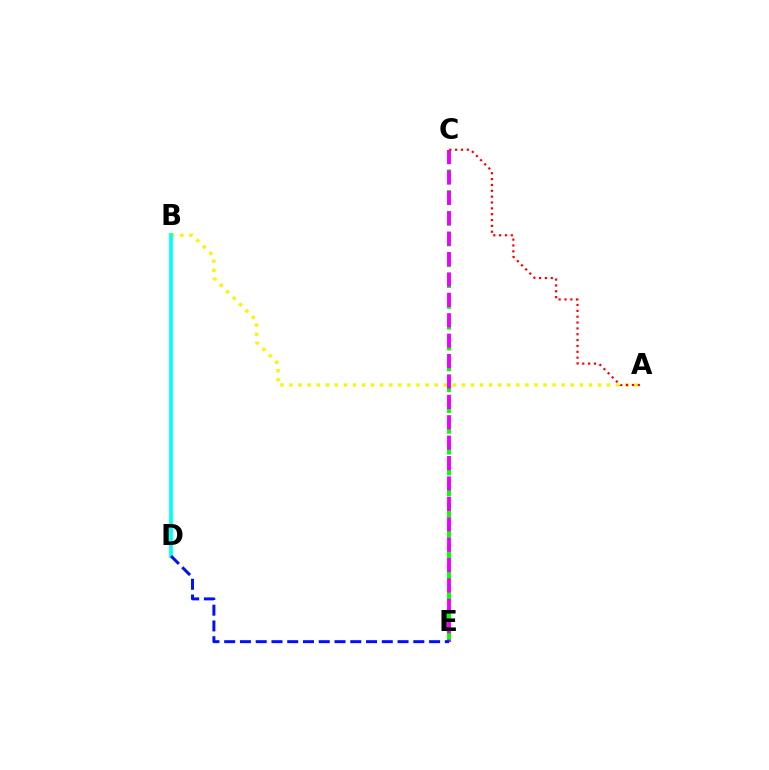{('A', 'B'): [{'color': '#fcf500', 'line_style': 'dotted', 'thickness': 2.47}], ('C', 'E'): [{'color': '#08ff00', 'line_style': 'dashed', 'thickness': 2.83}, {'color': '#ee00ff', 'line_style': 'dashed', 'thickness': 2.77}], ('B', 'D'): [{'color': '#00fff6', 'line_style': 'solid', 'thickness': 2.69}], ('A', 'C'): [{'color': '#ff0000', 'line_style': 'dotted', 'thickness': 1.59}], ('D', 'E'): [{'color': '#0010ff', 'line_style': 'dashed', 'thickness': 2.14}]}